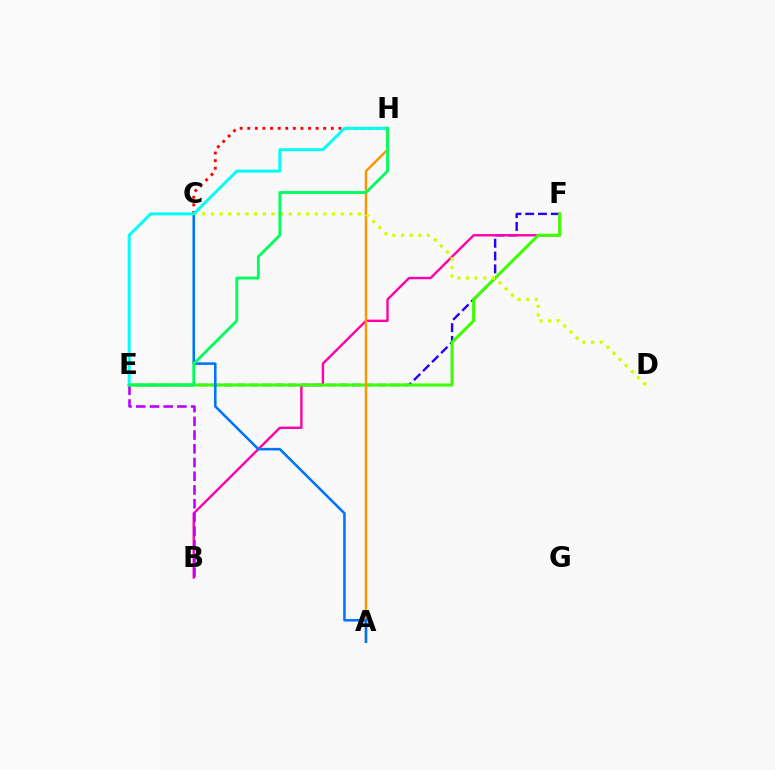{('E', 'F'): [{'color': '#2500ff', 'line_style': 'dashed', 'thickness': 1.74}, {'color': '#3dff00', 'line_style': 'solid', 'thickness': 2.19}], ('B', 'F'): [{'color': '#ff00ac', 'line_style': 'solid', 'thickness': 1.72}], ('A', 'H'): [{'color': '#ff9400', 'line_style': 'solid', 'thickness': 1.75}], ('C', 'D'): [{'color': '#d1ff00', 'line_style': 'dotted', 'thickness': 2.35}], ('B', 'E'): [{'color': '#b900ff', 'line_style': 'dashed', 'thickness': 1.86}], ('A', 'C'): [{'color': '#0074ff', 'line_style': 'solid', 'thickness': 1.84}], ('C', 'H'): [{'color': '#ff0000', 'line_style': 'dotted', 'thickness': 2.06}], ('E', 'H'): [{'color': '#00fff6', 'line_style': 'solid', 'thickness': 2.15}, {'color': '#00ff5c', 'line_style': 'solid', 'thickness': 2.05}]}